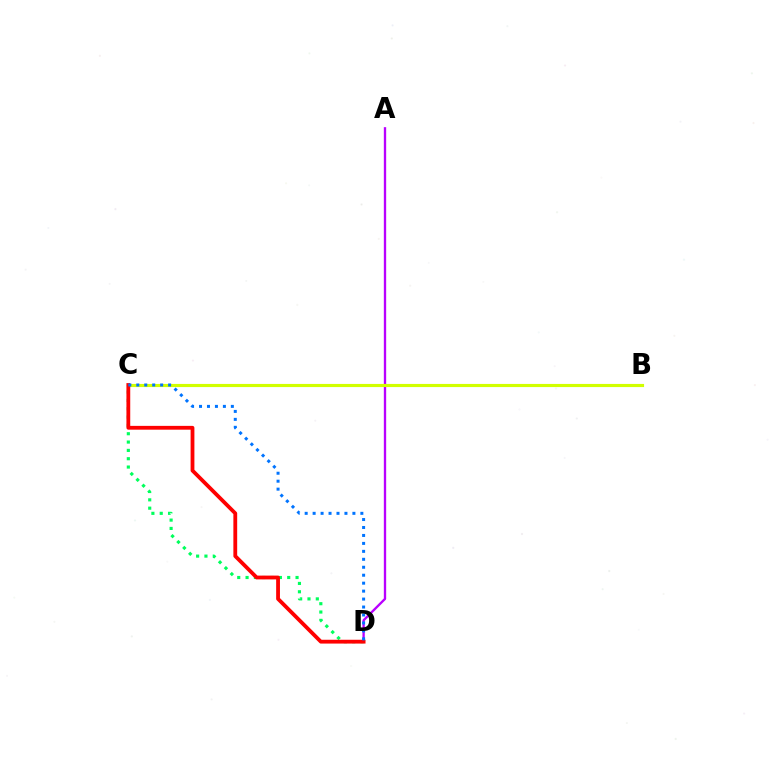{('A', 'D'): [{'color': '#b900ff', 'line_style': 'solid', 'thickness': 1.68}], ('C', 'D'): [{'color': '#00ff5c', 'line_style': 'dotted', 'thickness': 2.26}, {'color': '#ff0000', 'line_style': 'solid', 'thickness': 2.74}, {'color': '#0074ff', 'line_style': 'dotted', 'thickness': 2.16}], ('B', 'C'): [{'color': '#d1ff00', 'line_style': 'solid', 'thickness': 2.26}]}